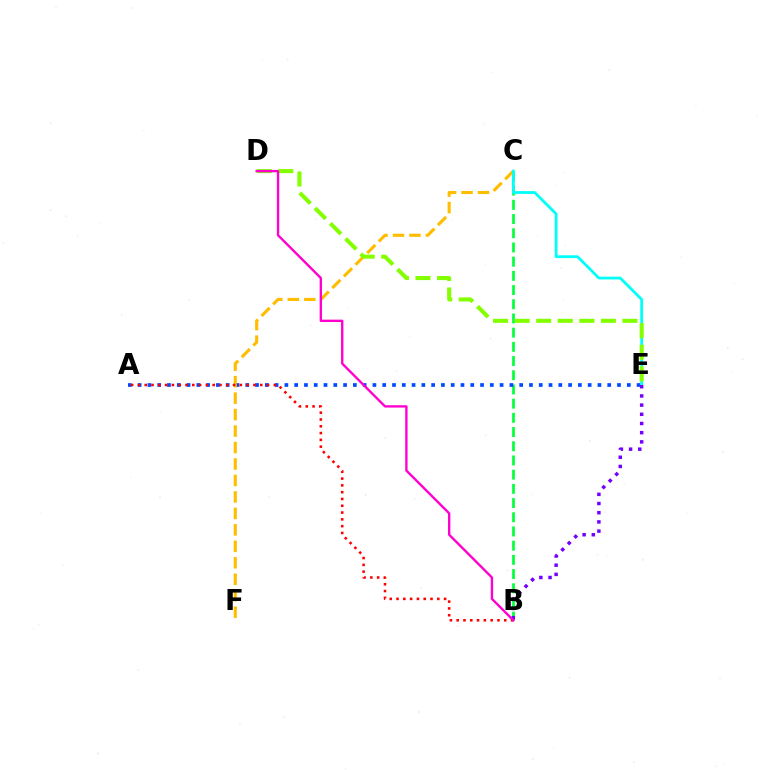{('B', 'C'): [{'color': '#00ff39', 'line_style': 'dashed', 'thickness': 1.93}], ('A', 'E'): [{'color': '#004bff', 'line_style': 'dotted', 'thickness': 2.66}], ('C', 'F'): [{'color': '#ffbd00', 'line_style': 'dashed', 'thickness': 2.24}], ('C', 'E'): [{'color': '#00fff6', 'line_style': 'solid', 'thickness': 2.0}], ('D', 'E'): [{'color': '#84ff00', 'line_style': 'dashed', 'thickness': 2.93}], ('A', 'B'): [{'color': '#ff0000', 'line_style': 'dotted', 'thickness': 1.85}], ('B', 'E'): [{'color': '#7200ff', 'line_style': 'dotted', 'thickness': 2.5}], ('B', 'D'): [{'color': '#ff00cf', 'line_style': 'solid', 'thickness': 1.71}]}